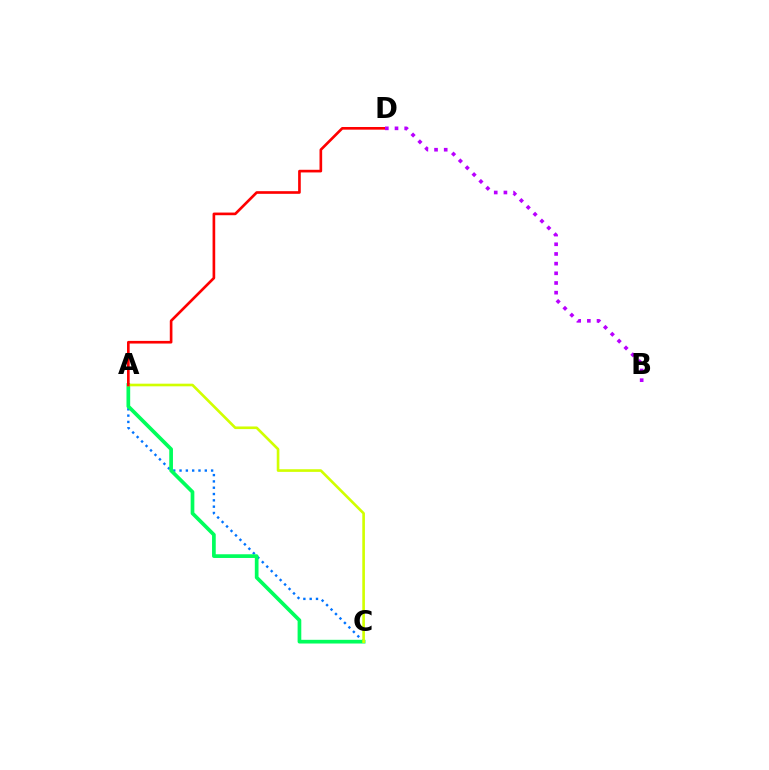{('A', 'C'): [{'color': '#0074ff', 'line_style': 'dotted', 'thickness': 1.72}, {'color': '#00ff5c', 'line_style': 'solid', 'thickness': 2.66}, {'color': '#d1ff00', 'line_style': 'solid', 'thickness': 1.9}], ('A', 'D'): [{'color': '#ff0000', 'line_style': 'solid', 'thickness': 1.91}], ('B', 'D'): [{'color': '#b900ff', 'line_style': 'dotted', 'thickness': 2.63}]}